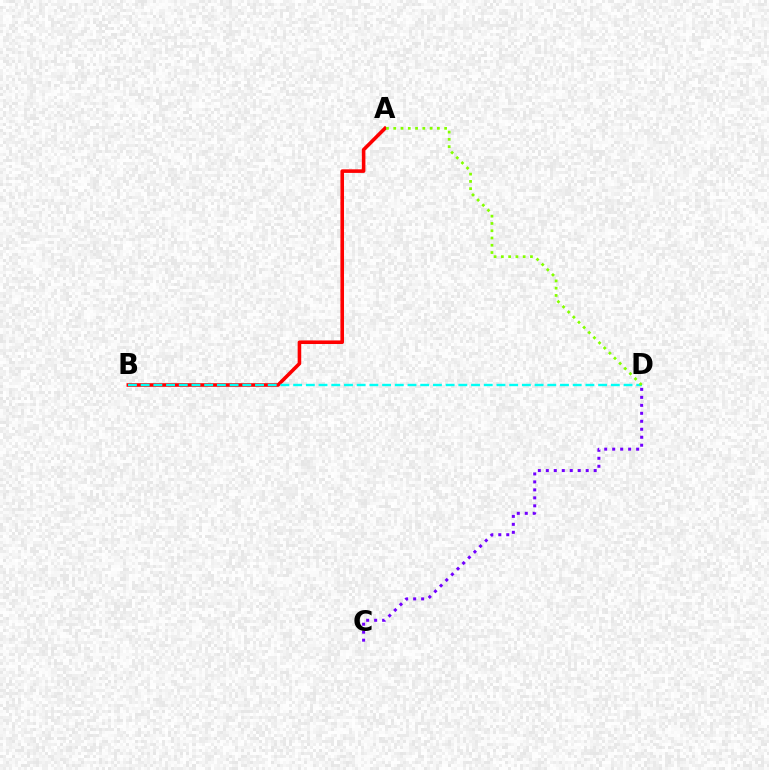{('A', 'B'): [{'color': '#ff0000', 'line_style': 'solid', 'thickness': 2.58}], ('B', 'D'): [{'color': '#00fff6', 'line_style': 'dashed', 'thickness': 1.73}], ('C', 'D'): [{'color': '#7200ff', 'line_style': 'dotted', 'thickness': 2.17}], ('A', 'D'): [{'color': '#84ff00', 'line_style': 'dotted', 'thickness': 1.98}]}